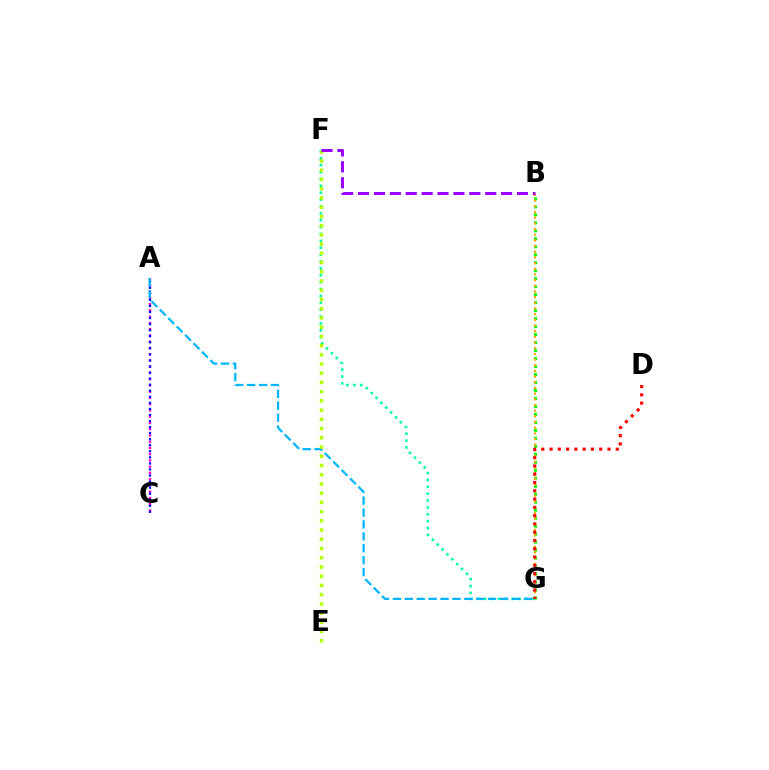{('A', 'C'): [{'color': '#ff00bd', 'line_style': 'dotted', 'thickness': 1.7}, {'color': '#0010ff', 'line_style': 'dotted', 'thickness': 1.65}], ('B', 'G'): [{'color': '#08ff00', 'line_style': 'dotted', 'thickness': 2.17}, {'color': '#ffa500', 'line_style': 'dotted', 'thickness': 1.54}], ('F', 'G'): [{'color': '#00ff9d', 'line_style': 'dotted', 'thickness': 1.87}], ('A', 'G'): [{'color': '#00b5ff', 'line_style': 'dashed', 'thickness': 1.62}], ('E', 'F'): [{'color': '#b3ff00', 'line_style': 'dotted', 'thickness': 2.51}], ('D', 'G'): [{'color': '#ff0000', 'line_style': 'dotted', 'thickness': 2.25}], ('B', 'F'): [{'color': '#9b00ff', 'line_style': 'dashed', 'thickness': 2.16}]}